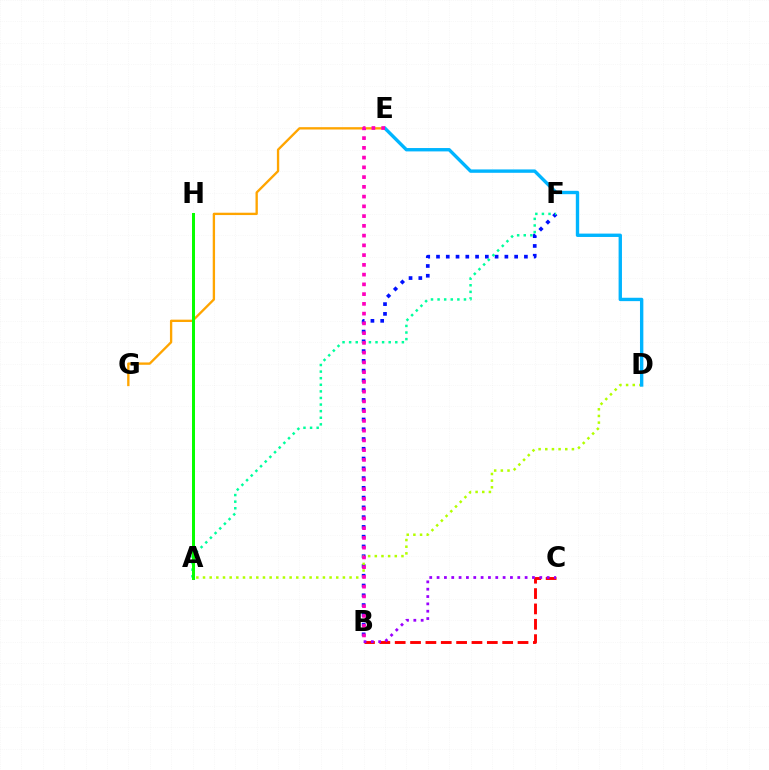{('B', 'C'): [{'color': '#ff0000', 'line_style': 'dashed', 'thickness': 2.09}, {'color': '#9b00ff', 'line_style': 'dotted', 'thickness': 1.99}], ('B', 'F'): [{'color': '#0010ff', 'line_style': 'dotted', 'thickness': 2.65}], ('E', 'G'): [{'color': '#ffa500', 'line_style': 'solid', 'thickness': 1.68}], ('A', 'F'): [{'color': '#00ff9d', 'line_style': 'dotted', 'thickness': 1.79}], ('A', 'D'): [{'color': '#b3ff00', 'line_style': 'dotted', 'thickness': 1.81}], ('D', 'E'): [{'color': '#00b5ff', 'line_style': 'solid', 'thickness': 2.43}], ('B', 'E'): [{'color': '#ff00bd', 'line_style': 'dotted', 'thickness': 2.65}], ('A', 'H'): [{'color': '#08ff00', 'line_style': 'solid', 'thickness': 2.17}]}